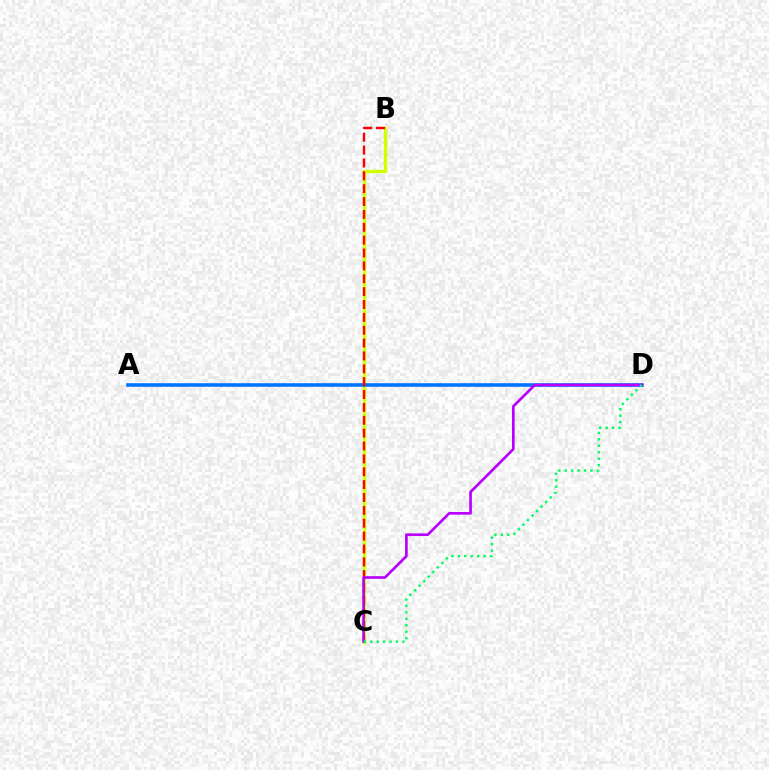{('B', 'C'): [{'color': '#d1ff00', 'line_style': 'solid', 'thickness': 2.44}, {'color': '#ff0000', 'line_style': 'dashed', 'thickness': 1.75}], ('A', 'D'): [{'color': '#0074ff', 'line_style': 'solid', 'thickness': 2.58}], ('C', 'D'): [{'color': '#b900ff', 'line_style': 'solid', 'thickness': 1.92}, {'color': '#00ff5c', 'line_style': 'dotted', 'thickness': 1.75}]}